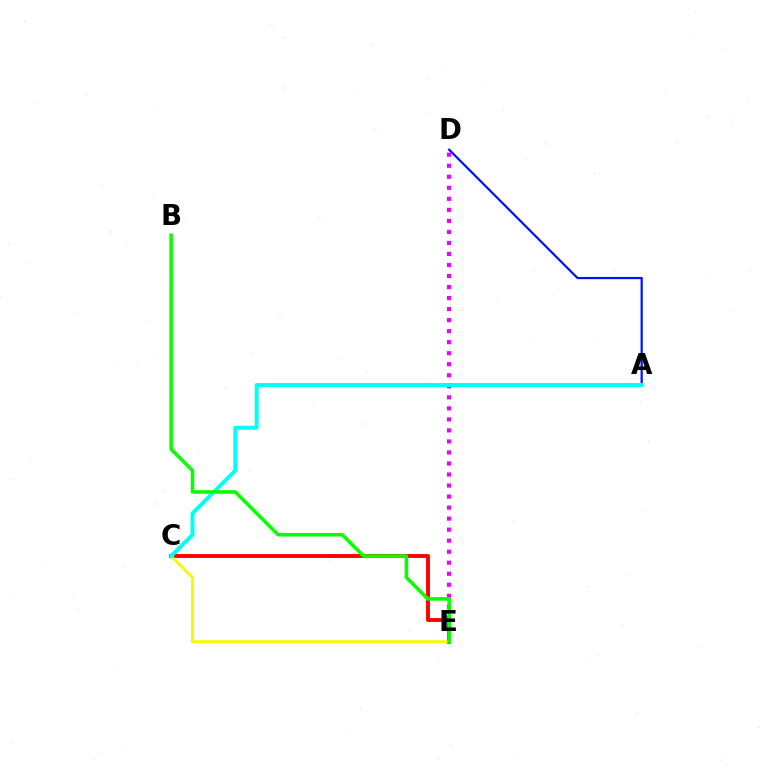{('A', 'D'): [{'color': '#0010ff', 'line_style': 'solid', 'thickness': 1.59}], ('C', 'E'): [{'color': '#ff0000', 'line_style': 'solid', 'thickness': 2.81}, {'color': '#fcf500', 'line_style': 'solid', 'thickness': 2.05}], ('D', 'E'): [{'color': '#ee00ff', 'line_style': 'dotted', 'thickness': 3.0}], ('A', 'C'): [{'color': '#00fff6', 'line_style': 'solid', 'thickness': 2.85}], ('B', 'E'): [{'color': '#08ff00', 'line_style': 'solid', 'thickness': 2.56}]}